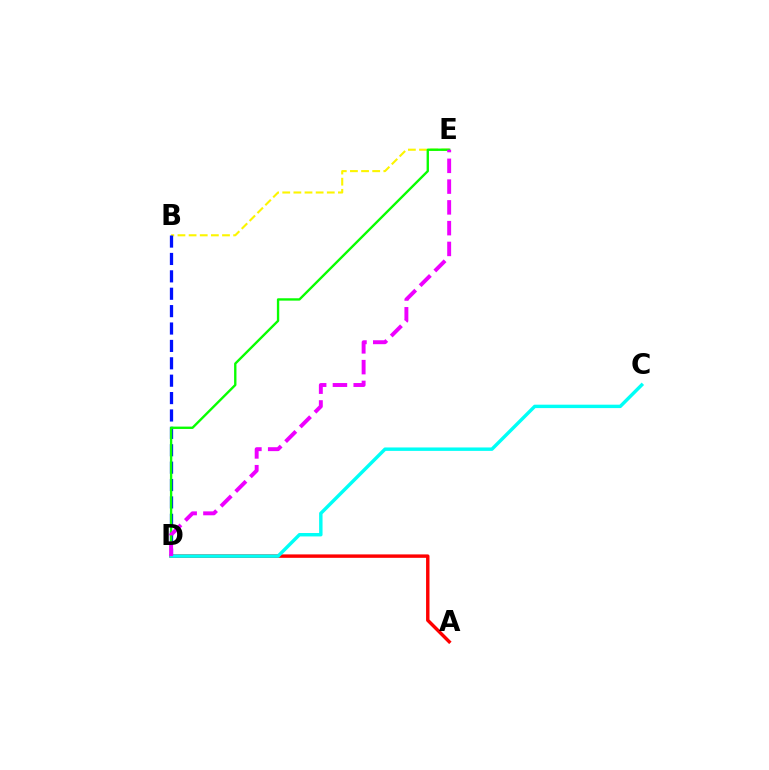{('B', 'E'): [{'color': '#fcf500', 'line_style': 'dashed', 'thickness': 1.51}], ('A', 'D'): [{'color': '#ff0000', 'line_style': 'solid', 'thickness': 2.46}], ('B', 'D'): [{'color': '#0010ff', 'line_style': 'dashed', 'thickness': 2.36}], ('D', 'E'): [{'color': '#08ff00', 'line_style': 'solid', 'thickness': 1.7}, {'color': '#ee00ff', 'line_style': 'dashed', 'thickness': 2.82}], ('C', 'D'): [{'color': '#00fff6', 'line_style': 'solid', 'thickness': 2.46}]}